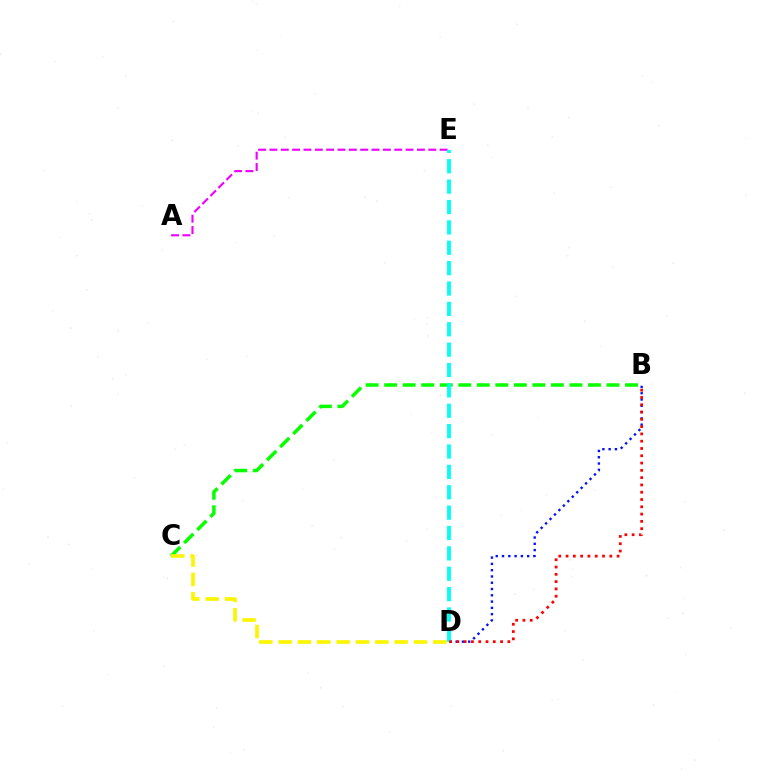{('B', 'C'): [{'color': '#08ff00', 'line_style': 'dashed', 'thickness': 2.52}], ('B', 'D'): [{'color': '#0010ff', 'line_style': 'dotted', 'thickness': 1.71}, {'color': '#ff0000', 'line_style': 'dotted', 'thickness': 1.98}], ('C', 'D'): [{'color': '#fcf500', 'line_style': 'dashed', 'thickness': 2.63}], ('A', 'E'): [{'color': '#ee00ff', 'line_style': 'dashed', 'thickness': 1.54}], ('D', 'E'): [{'color': '#00fff6', 'line_style': 'dashed', 'thickness': 2.77}]}